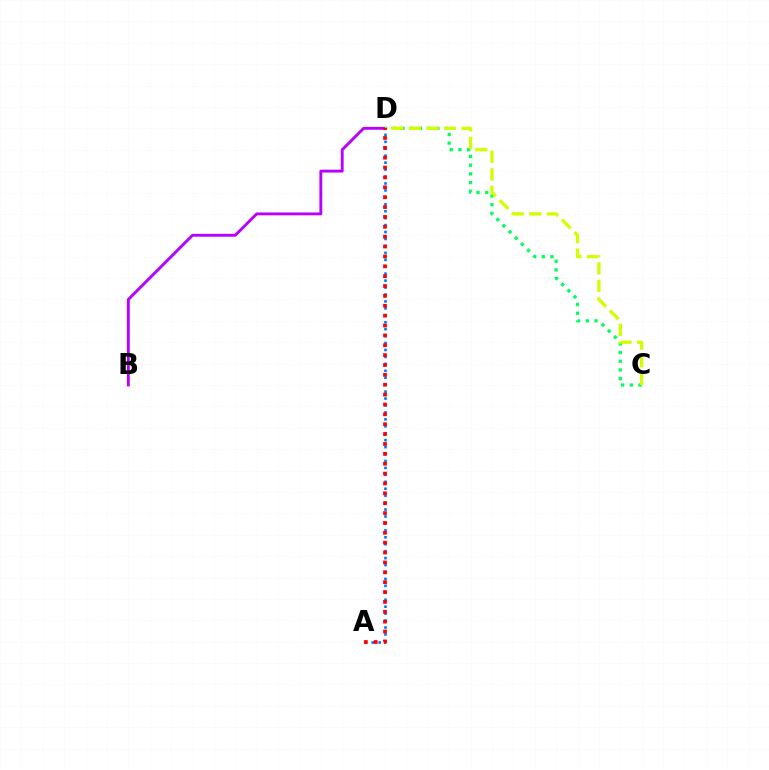{('A', 'D'): [{'color': '#0074ff', 'line_style': 'dotted', 'thickness': 1.89}, {'color': '#ff0000', 'line_style': 'dotted', 'thickness': 2.68}], ('B', 'D'): [{'color': '#b900ff', 'line_style': 'solid', 'thickness': 2.06}], ('C', 'D'): [{'color': '#00ff5c', 'line_style': 'dotted', 'thickness': 2.36}, {'color': '#d1ff00', 'line_style': 'dashed', 'thickness': 2.39}]}